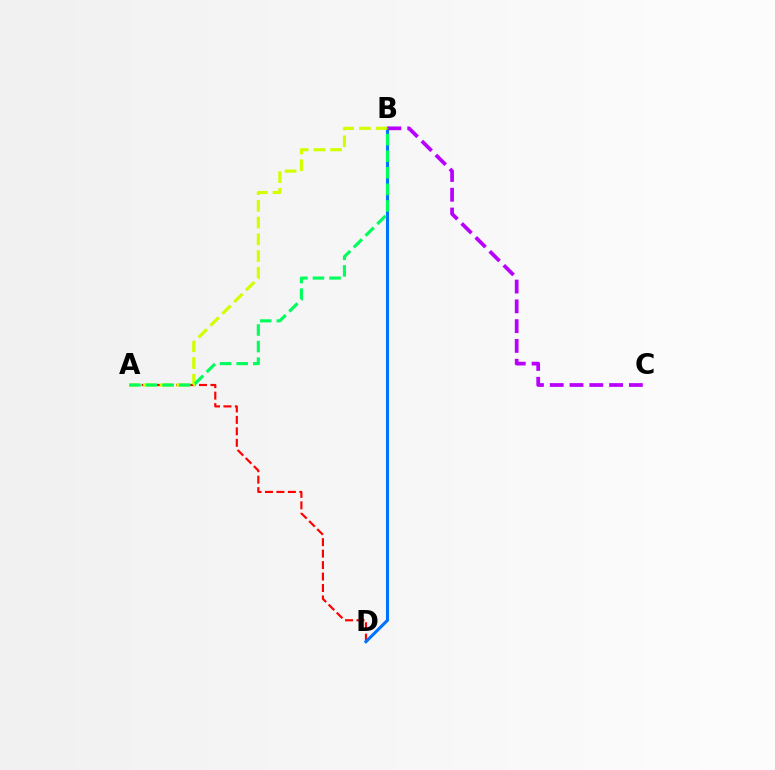{('A', 'D'): [{'color': '#ff0000', 'line_style': 'dashed', 'thickness': 1.56}], ('B', 'D'): [{'color': '#0074ff', 'line_style': 'solid', 'thickness': 2.21}], ('A', 'B'): [{'color': '#d1ff00', 'line_style': 'dashed', 'thickness': 2.27}, {'color': '#00ff5c', 'line_style': 'dashed', 'thickness': 2.25}], ('B', 'C'): [{'color': '#b900ff', 'line_style': 'dashed', 'thickness': 2.69}]}